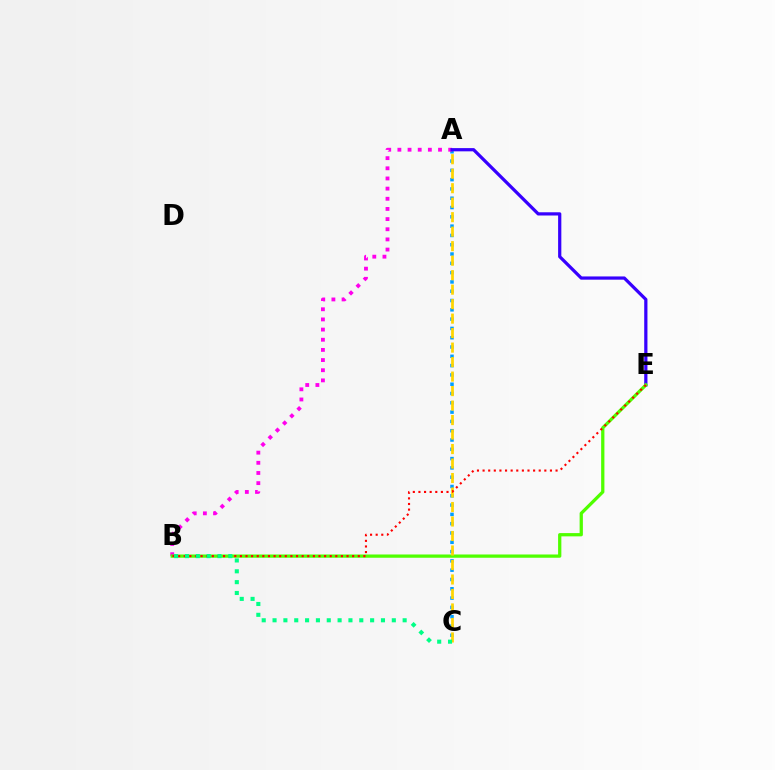{('A', 'C'): [{'color': '#009eff', 'line_style': 'dotted', 'thickness': 2.53}, {'color': '#ffd500', 'line_style': 'dashed', 'thickness': 1.97}], ('A', 'B'): [{'color': '#ff00ed', 'line_style': 'dotted', 'thickness': 2.76}], ('A', 'E'): [{'color': '#3700ff', 'line_style': 'solid', 'thickness': 2.32}], ('B', 'E'): [{'color': '#4fff00', 'line_style': 'solid', 'thickness': 2.35}, {'color': '#ff0000', 'line_style': 'dotted', 'thickness': 1.53}], ('B', 'C'): [{'color': '#00ff86', 'line_style': 'dotted', 'thickness': 2.95}]}